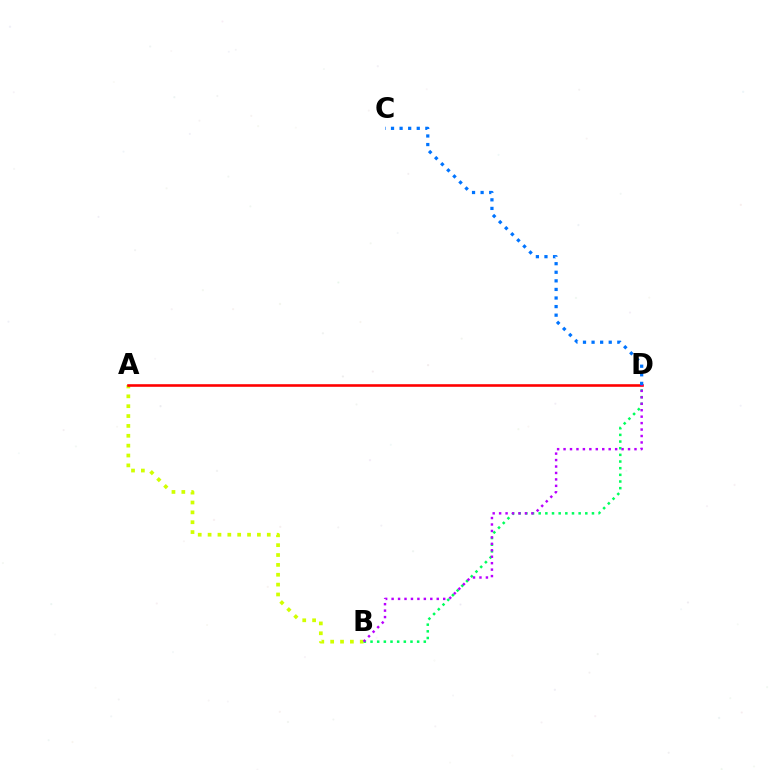{('A', 'B'): [{'color': '#d1ff00', 'line_style': 'dotted', 'thickness': 2.68}], ('B', 'D'): [{'color': '#00ff5c', 'line_style': 'dotted', 'thickness': 1.81}, {'color': '#b900ff', 'line_style': 'dotted', 'thickness': 1.75}], ('A', 'D'): [{'color': '#ff0000', 'line_style': 'solid', 'thickness': 1.87}], ('C', 'D'): [{'color': '#0074ff', 'line_style': 'dotted', 'thickness': 2.33}]}